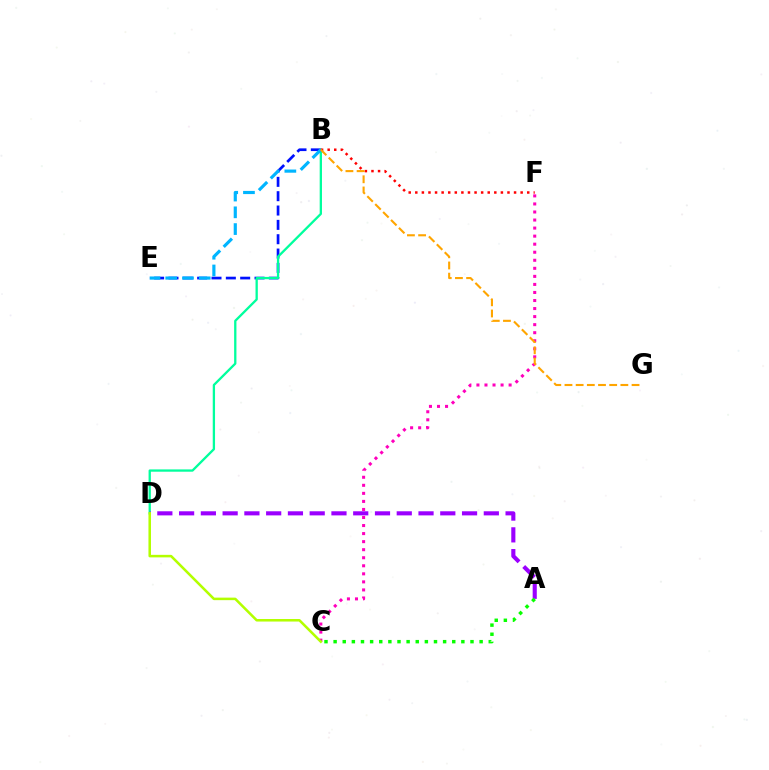{('B', 'E'): [{'color': '#0010ff', 'line_style': 'dashed', 'thickness': 1.95}, {'color': '#00b5ff', 'line_style': 'dashed', 'thickness': 2.28}], ('B', 'D'): [{'color': '#00ff9d', 'line_style': 'solid', 'thickness': 1.66}], ('C', 'F'): [{'color': '#ff00bd', 'line_style': 'dotted', 'thickness': 2.19}], ('A', 'D'): [{'color': '#9b00ff', 'line_style': 'dashed', 'thickness': 2.96}], ('C', 'D'): [{'color': '#b3ff00', 'line_style': 'solid', 'thickness': 1.83}], ('B', 'F'): [{'color': '#ff0000', 'line_style': 'dotted', 'thickness': 1.79}], ('B', 'G'): [{'color': '#ffa500', 'line_style': 'dashed', 'thickness': 1.52}], ('A', 'C'): [{'color': '#08ff00', 'line_style': 'dotted', 'thickness': 2.48}]}